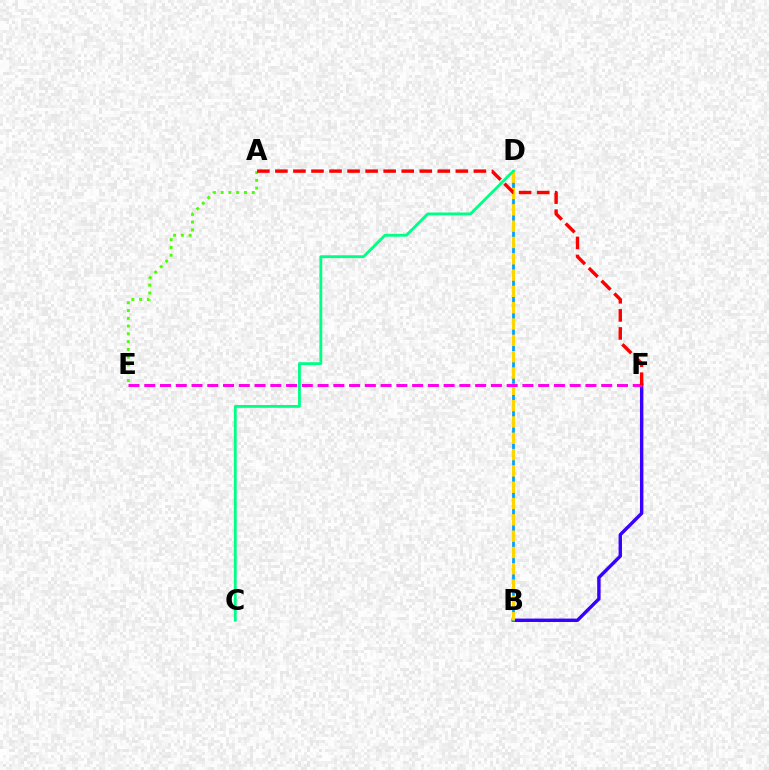{('B', 'F'): [{'color': '#3700ff', 'line_style': 'solid', 'thickness': 2.45}], ('B', 'D'): [{'color': '#009eff', 'line_style': 'solid', 'thickness': 1.97}, {'color': '#ffd500', 'line_style': 'dashed', 'thickness': 2.22}], ('C', 'D'): [{'color': '#00ff86', 'line_style': 'solid', 'thickness': 2.04}], ('A', 'E'): [{'color': '#4fff00', 'line_style': 'dotted', 'thickness': 2.11}], ('E', 'F'): [{'color': '#ff00ed', 'line_style': 'dashed', 'thickness': 2.14}], ('A', 'F'): [{'color': '#ff0000', 'line_style': 'dashed', 'thickness': 2.45}]}